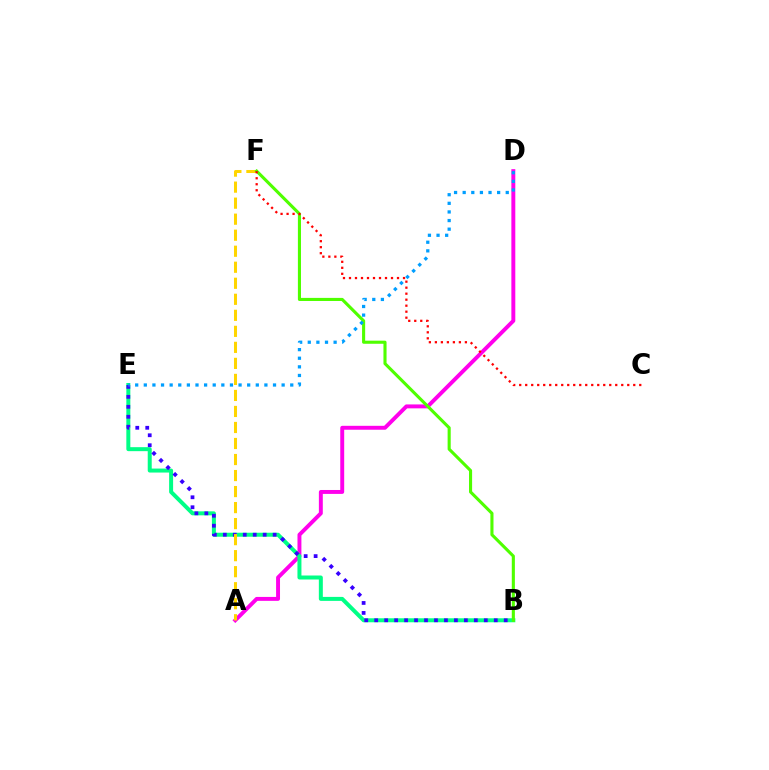{('A', 'D'): [{'color': '#ff00ed', 'line_style': 'solid', 'thickness': 2.82}], ('B', 'E'): [{'color': '#00ff86', 'line_style': 'solid', 'thickness': 2.87}, {'color': '#3700ff', 'line_style': 'dotted', 'thickness': 2.71}], ('A', 'F'): [{'color': '#ffd500', 'line_style': 'dashed', 'thickness': 2.18}], ('B', 'F'): [{'color': '#4fff00', 'line_style': 'solid', 'thickness': 2.23}], ('C', 'F'): [{'color': '#ff0000', 'line_style': 'dotted', 'thickness': 1.63}], ('D', 'E'): [{'color': '#009eff', 'line_style': 'dotted', 'thickness': 2.34}]}